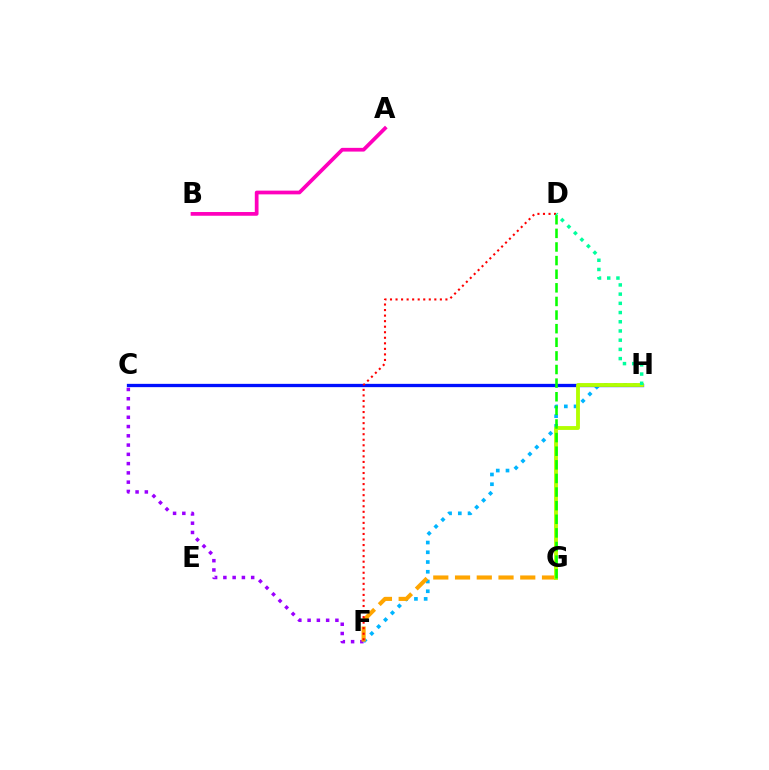{('C', 'F'): [{'color': '#9b00ff', 'line_style': 'dotted', 'thickness': 2.52}], ('F', 'H'): [{'color': '#00b5ff', 'line_style': 'dotted', 'thickness': 2.65}], ('A', 'B'): [{'color': '#ff00bd', 'line_style': 'solid', 'thickness': 2.69}], ('F', 'G'): [{'color': '#ffa500', 'line_style': 'dashed', 'thickness': 2.95}], ('C', 'H'): [{'color': '#0010ff', 'line_style': 'solid', 'thickness': 2.37}], ('G', 'H'): [{'color': '#b3ff00', 'line_style': 'solid', 'thickness': 2.77}], ('D', 'G'): [{'color': '#08ff00', 'line_style': 'dashed', 'thickness': 1.85}], ('D', 'F'): [{'color': '#ff0000', 'line_style': 'dotted', 'thickness': 1.51}], ('D', 'H'): [{'color': '#00ff9d', 'line_style': 'dotted', 'thickness': 2.5}]}